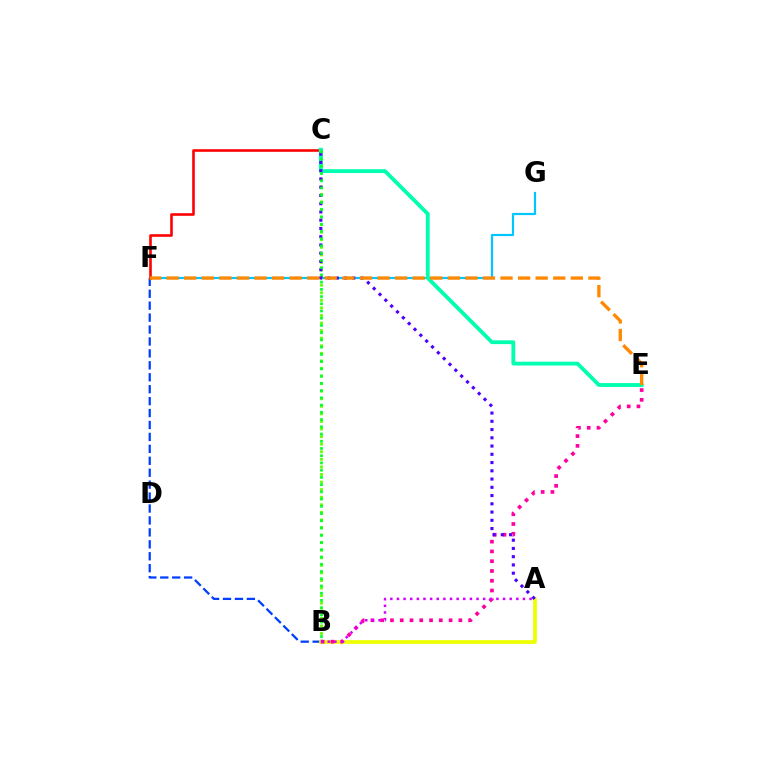{('B', 'F'): [{'color': '#003fff', 'line_style': 'dashed', 'thickness': 1.62}], ('F', 'G'): [{'color': '#00c7ff', 'line_style': 'solid', 'thickness': 1.57}], ('B', 'C'): [{'color': '#66ff00', 'line_style': 'dotted', 'thickness': 2.06}, {'color': '#00ff27', 'line_style': 'dotted', 'thickness': 1.97}], ('A', 'B'): [{'color': '#eeff00', 'line_style': 'solid', 'thickness': 2.65}, {'color': '#d600ff', 'line_style': 'dotted', 'thickness': 1.8}], ('B', 'E'): [{'color': '#ff00a0', 'line_style': 'dotted', 'thickness': 2.65}], ('C', 'F'): [{'color': '#ff0000', 'line_style': 'solid', 'thickness': 1.88}], ('C', 'E'): [{'color': '#00ffaf', 'line_style': 'solid', 'thickness': 2.75}], ('A', 'C'): [{'color': '#4f00ff', 'line_style': 'dotted', 'thickness': 2.24}], ('E', 'F'): [{'color': '#ff8800', 'line_style': 'dashed', 'thickness': 2.39}]}